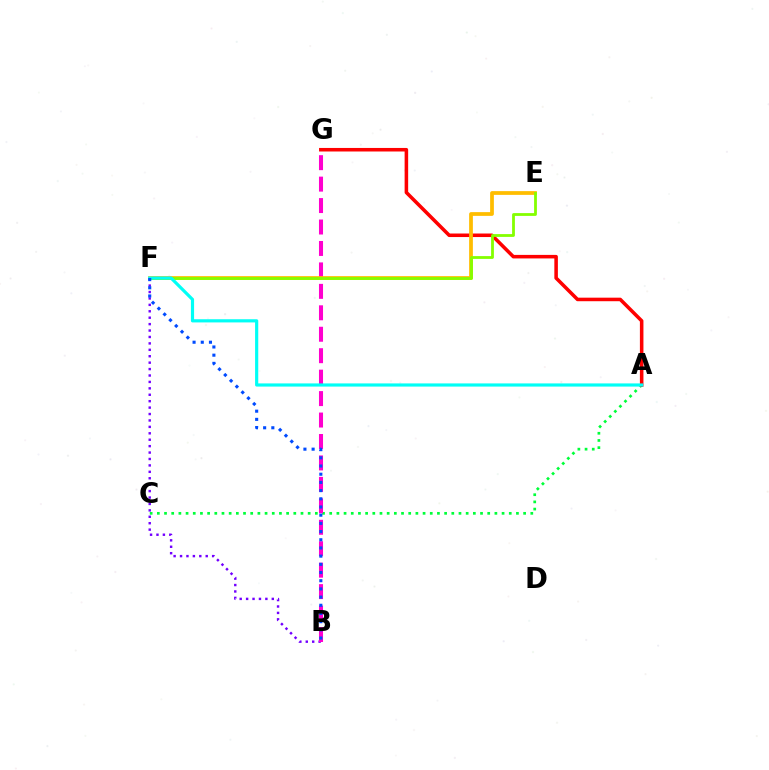{('A', 'C'): [{'color': '#00ff39', 'line_style': 'dotted', 'thickness': 1.95}], ('B', 'F'): [{'color': '#7200ff', 'line_style': 'dotted', 'thickness': 1.74}, {'color': '#004bff', 'line_style': 'dotted', 'thickness': 2.23}], ('A', 'G'): [{'color': '#ff0000', 'line_style': 'solid', 'thickness': 2.55}], ('B', 'G'): [{'color': '#ff00cf', 'line_style': 'dashed', 'thickness': 2.91}], ('E', 'F'): [{'color': '#ffbd00', 'line_style': 'solid', 'thickness': 2.7}, {'color': '#84ff00', 'line_style': 'solid', 'thickness': 2.01}], ('A', 'F'): [{'color': '#00fff6', 'line_style': 'solid', 'thickness': 2.29}]}